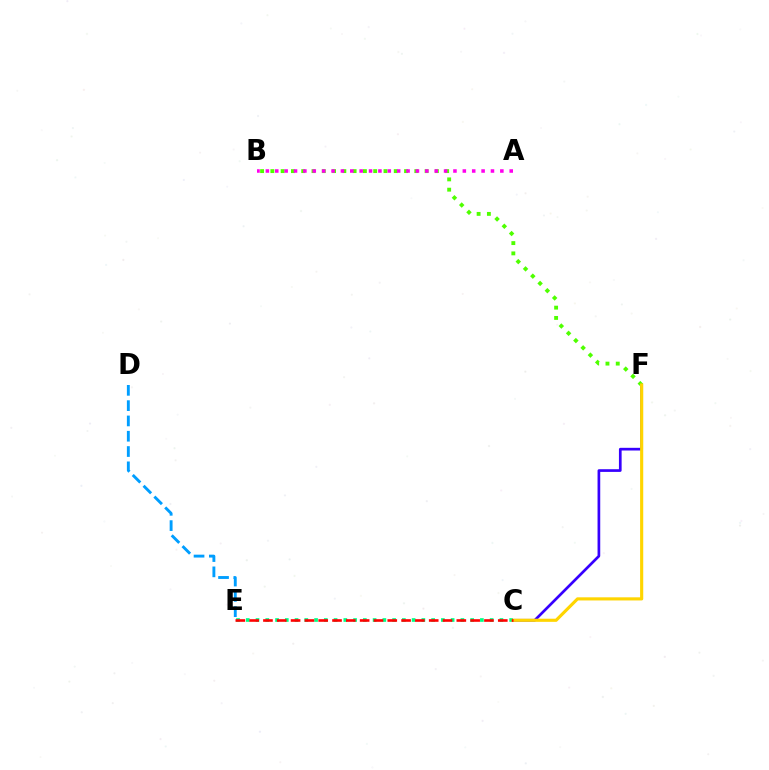{('C', 'F'): [{'color': '#3700ff', 'line_style': 'solid', 'thickness': 1.94}, {'color': '#ffd500', 'line_style': 'solid', 'thickness': 2.26}], ('B', 'F'): [{'color': '#4fff00', 'line_style': 'dotted', 'thickness': 2.79}], ('C', 'E'): [{'color': '#00ff86', 'line_style': 'dotted', 'thickness': 2.65}, {'color': '#ff0000', 'line_style': 'dashed', 'thickness': 1.88}], ('A', 'B'): [{'color': '#ff00ed', 'line_style': 'dotted', 'thickness': 2.55}], ('D', 'E'): [{'color': '#009eff', 'line_style': 'dashed', 'thickness': 2.08}]}